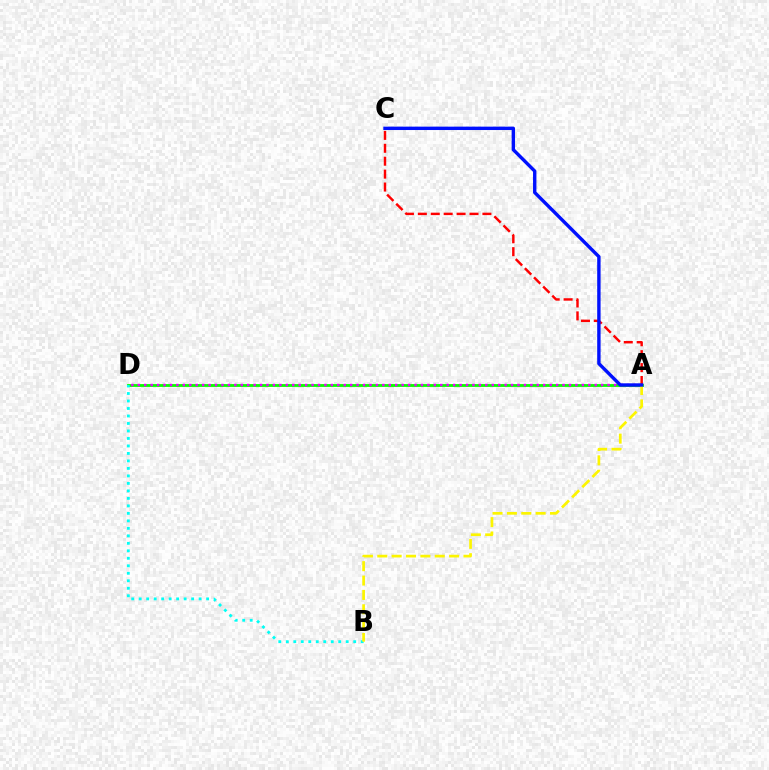{('A', 'D'): [{'color': '#08ff00', 'line_style': 'solid', 'thickness': 2.04}, {'color': '#ee00ff', 'line_style': 'dotted', 'thickness': 1.75}], ('B', 'D'): [{'color': '#00fff6', 'line_style': 'dotted', 'thickness': 2.04}], ('A', 'C'): [{'color': '#ff0000', 'line_style': 'dashed', 'thickness': 1.75}, {'color': '#0010ff', 'line_style': 'solid', 'thickness': 2.44}], ('A', 'B'): [{'color': '#fcf500', 'line_style': 'dashed', 'thickness': 1.95}]}